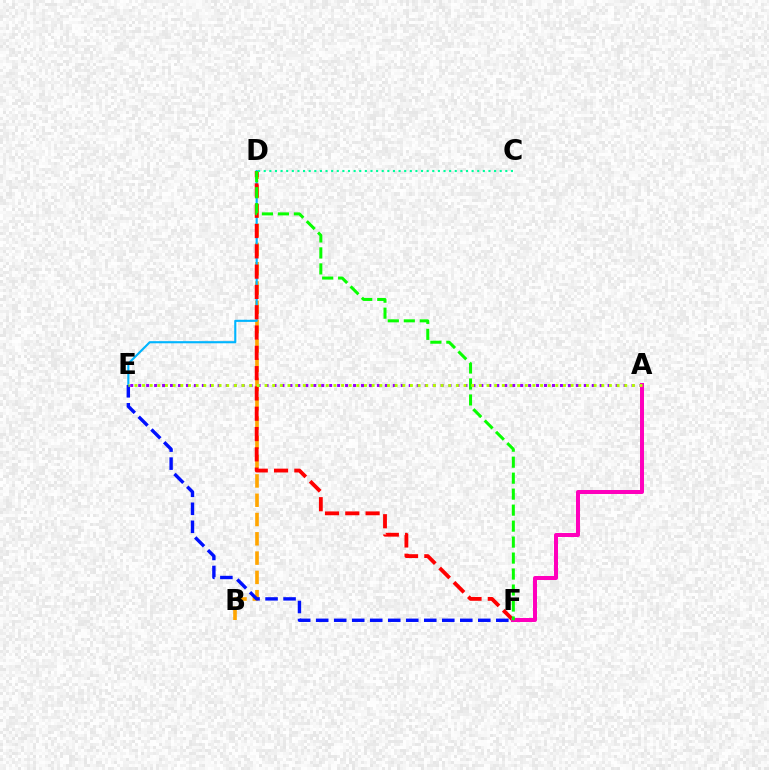{('B', 'D'): [{'color': '#ffa500', 'line_style': 'dashed', 'thickness': 2.62}], ('D', 'E'): [{'color': '#00b5ff', 'line_style': 'solid', 'thickness': 1.53}], ('D', 'F'): [{'color': '#ff0000', 'line_style': 'dashed', 'thickness': 2.76}, {'color': '#08ff00', 'line_style': 'dashed', 'thickness': 2.17}], ('A', 'E'): [{'color': '#9b00ff', 'line_style': 'dotted', 'thickness': 2.16}, {'color': '#b3ff00', 'line_style': 'dotted', 'thickness': 2.08}], ('E', 'F'): [{'color': '#0010ff', 'line_style': 'dashed', 'thickness': 2.45}], ('A', 'F'): [{'color': '#ff00bd', 'line_style': 'solid', 'thickness': 2.88}], ('C', 'D'): [{'color': '#00ff9d', 'line_style': 'dotted', 'thickness': 1.53}]}